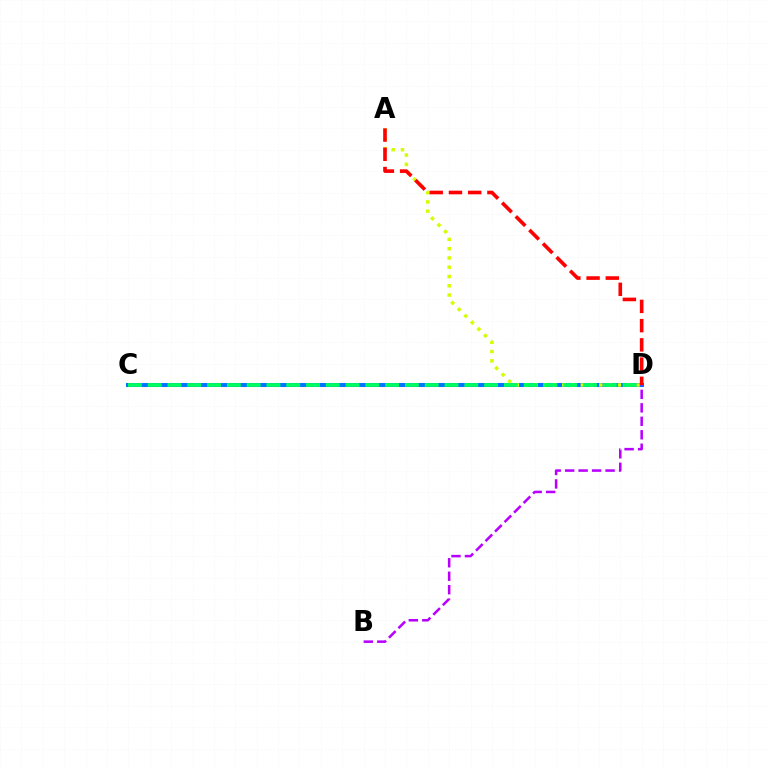{('C', 'D'): [{'color': '#0074ff', 'line_style': 'solid', 'thickness': 2.89}, {'color': '#00ff5c', 'line_style': 'dashed', 'thickness': 2.69}], ('A', 'D'): [{'color': '#d1ff00', 'line_style': 'dotted', 'thickness': 2.52}, {'color': '#ff0000', 'line_style': 'dashed', 'thickness': 2.61}], ('B', 'D'): [{'color': '#b900ff', 'line_style': 'dashed', 'thickness': 1.83}]}